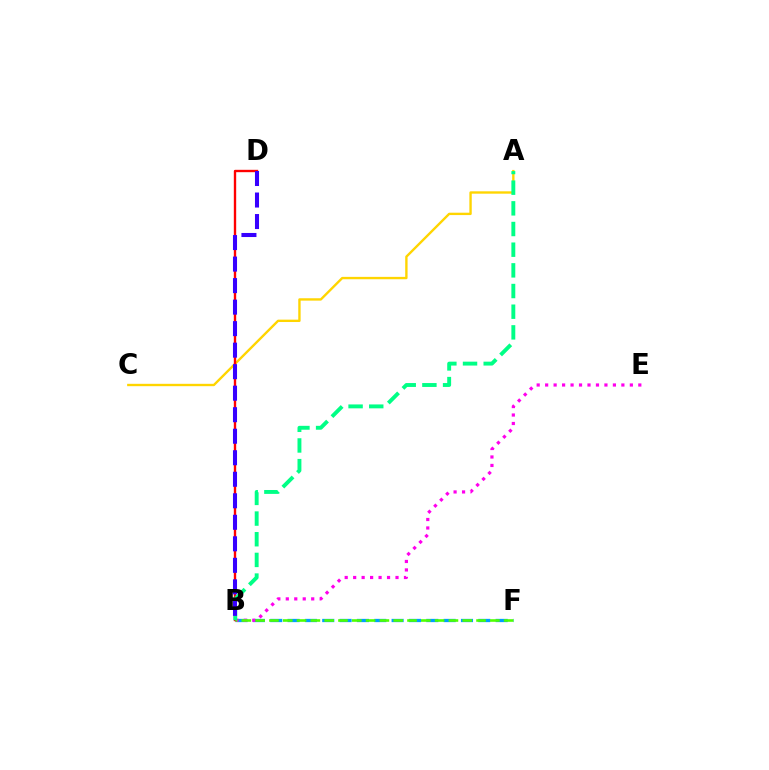{('B', 'F'): [{'color': '#009eff', 'line_style': 'dashed', 'thickness': 2.36}, {'color': '#4fff00', 'line_style': 'dashed', 'thickness': 1.88}], ('A', 'C'): [{'color': '#ffd500', 'line_style': 'solid', 'thickness': 1.71}], ('B', 'E'): [{'color': '#ff00ed', 'line_style': 'dotted', 'thickness': 2.3}], ('B', 'D'): [{'color': '#ff0000', 'line_style': 'solid', 'thickness': 1.7}, {'color': '#3700ff', 'line_style': 'dashed', 'thickness': 2.92}], ('A', 'B'): [{'color': '#00ff86', 'line_style': 'dashed', 'thickness': 2.81}]}